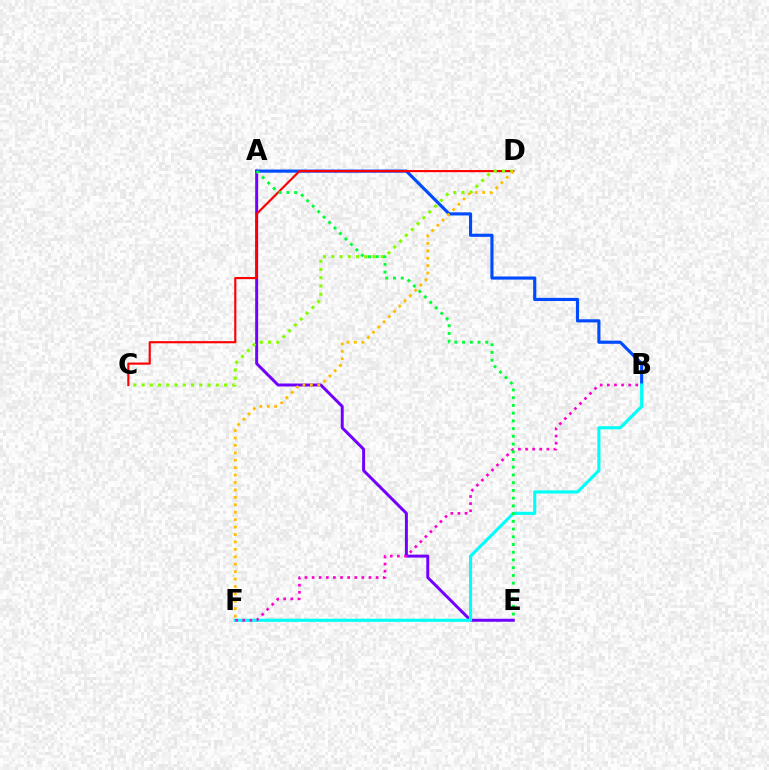{('A', 'E'): [{'color': '#7200ff', 'line_style': 'solid', 'thickness': 2.14}, {'color': '#00ff39', 'line_style': 'dotted', 'thickness': 2.1}], ('A', 'B'): [{'color': '#004bff', 'line_style': 'solid', 'thickness': 2.26}], ('C', 'D'): [{'color': '#ff0000', 'line_style': 'solid', 'thickness': 1.54}, {'color': '#84ff00', 'line_style': 'dotted', 'thickness': 2.24}], ('B', 'F'): [{'color': '#00fff6', 'line_style': 'solid', 'thickness': 2.25}, {'color': '#ff00cf', 'line_style': 'dotted', 'thickness': 1.93}], ('D', 'F'): [{'color': '#ffbd00', 'line_style': 'dotted', 'thickness': 2.02}]}